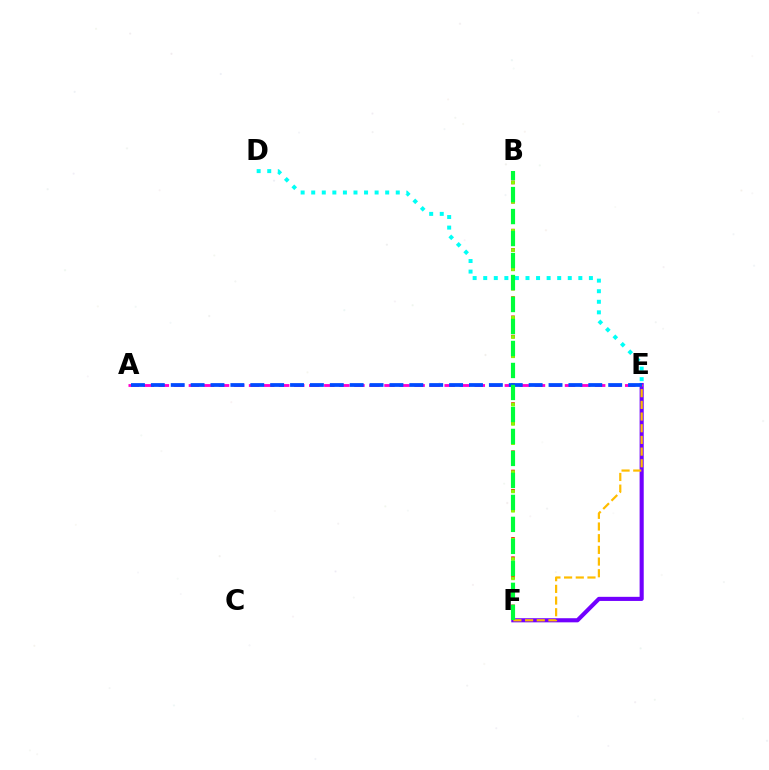{('E', 'F'): [{'color': '#7200ff', 'line_style': 'solid', 'thickness': 2.96}, {'color': '#ffbd00', 'line_style': 'dashed', 'thickness': 1.59}], ('B', 'F'): [{'color': '#ff0000', 'line_style': 'dotted', 'thickness': 2.62}, {'color': '#84ff00', 'line_style': 'dotted', 'thickness': 2.62}, {'color': '#00ff39', 'line_style': 'dashed', 'thickness': 2.99}], ('A', 'E'): [{'color': '#ff00cf', 'line_style': 'dashed', 'thickness': 2.04}, {'color': '#004bff', 'line_style': 'dashed', 'thickness': 2.7}], ('D', 'E'): [{'color': '#00fff6', 'line_style': 'dotted', 'thickness': 2.87}]}